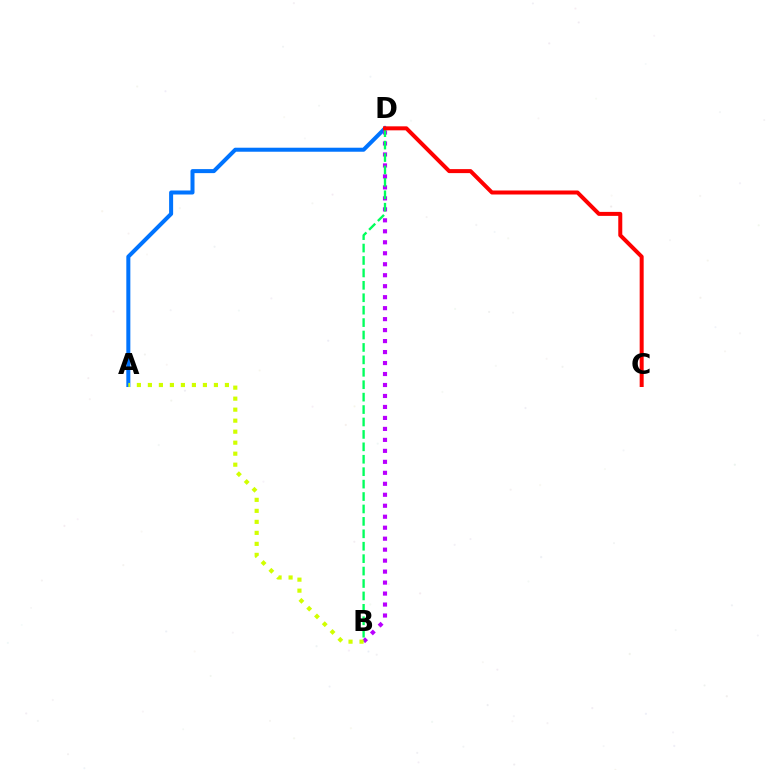{('A', 'D'): [{'color': '#0074ff', 'line_style': 'solid', 'thickness': 2.89}], ('B', 'D'): [{'color': '#b900ff', 'line_style': 'dotted', 'thickness': 2.98}, {'color': '#00ff5c', 'line_style': 'dashed', 'thickness': 1.69}], ('C', 'D'): [{'color': '#ff0000', 'line_style': 'solid', 'thickness': 2.88}], ('A', 'B'): [{'color': '#d1ff00', 'line_style': 'dotted', 'thickness': 2.99}]}